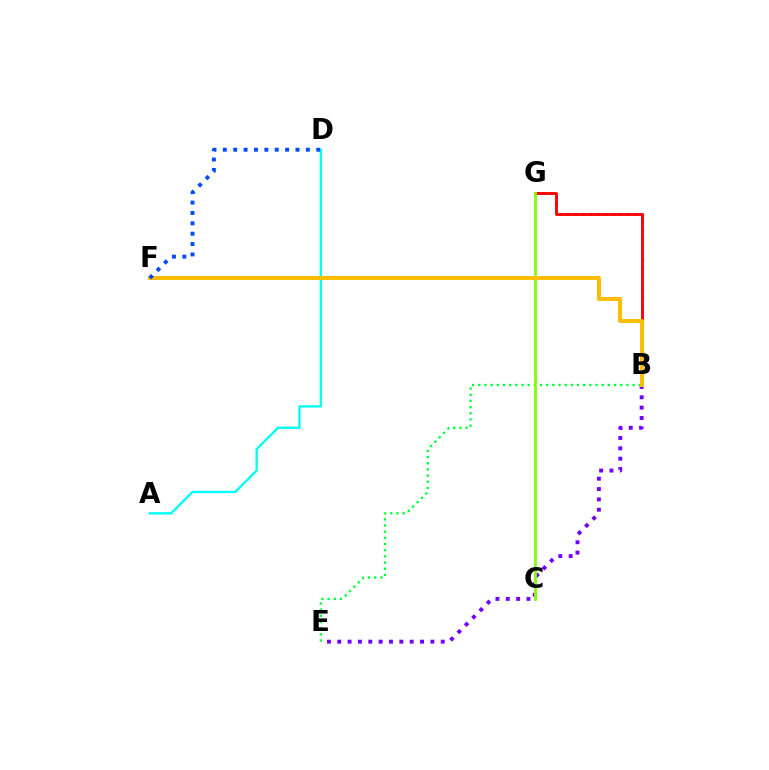{('B', 'G'): [{'color': '#ff00cf', 'line_style': 'dotted', 'thickness': 2.04}, {'color': '#ff0000', 'line_style': 'solid', 'thickness': 2.04}], ('A', 'D'): [{'color': '#00fff6', 'line_style': 'solid', 'thickness': 1.69}], ('B', 'E'): [{'color': '#7200ff', 'line_style': 'dotted', 'thickness': 2.81}, {'color': '#00ff39', 'line_style': 'dotted', 'thickness': 1.68}], ('C', 'G'): [{'color': '#84ff00', 'line_style': 'solid', 'thickness': 1.99}], ('B', 'F'): [{'color': '#ffbd00', 'line_style': 'solid', 'thickness': 2.87}], ('D', 'F'): [{'color': '#004bff', 'line_style': 'dotted', 'thickness': 2.82}]}